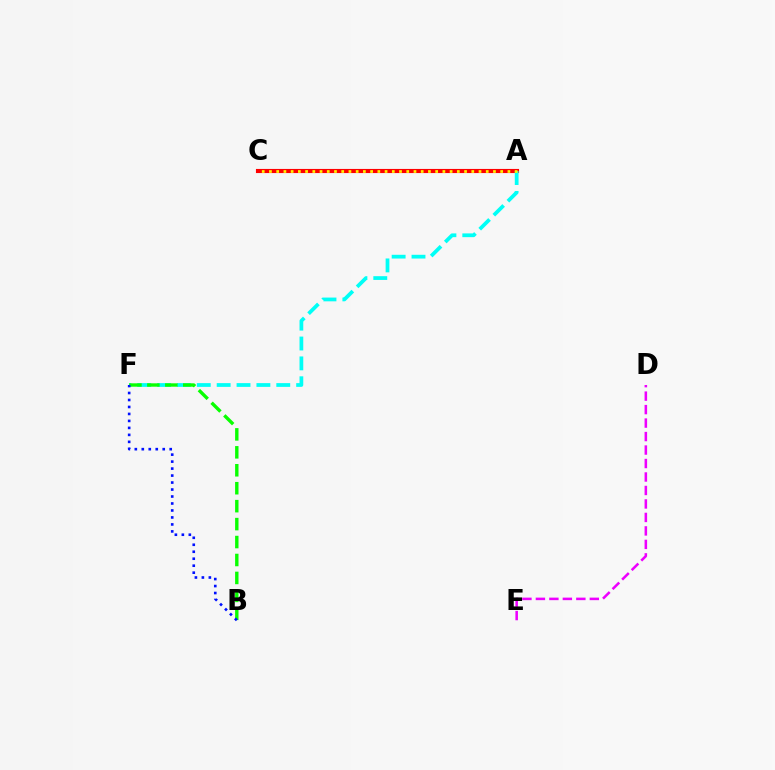{('D', 'E'): [{'color': '#ee00ff', 'line_style': 'dashed', 'thickness': 1.83}], ('A', 'C'): [{'color': '#ff0000', 'line_style': 'solid', 'thickness': 2.97}, {'color': '#fcf500', 'line_style': 'dotted', 'thickness': 1.96}], ('A', 'F'): [{'color': '#00fff6', 'line_style': 'dashed', 'thickness': 2.7}], ('B', 'F'): [{'color': '#08ff00', 'line_style': 'dashed', 'thickness': 2.44}, {'color': '#0010ff', 'line_style': 'dotted', 'thickness': 1.9}]}